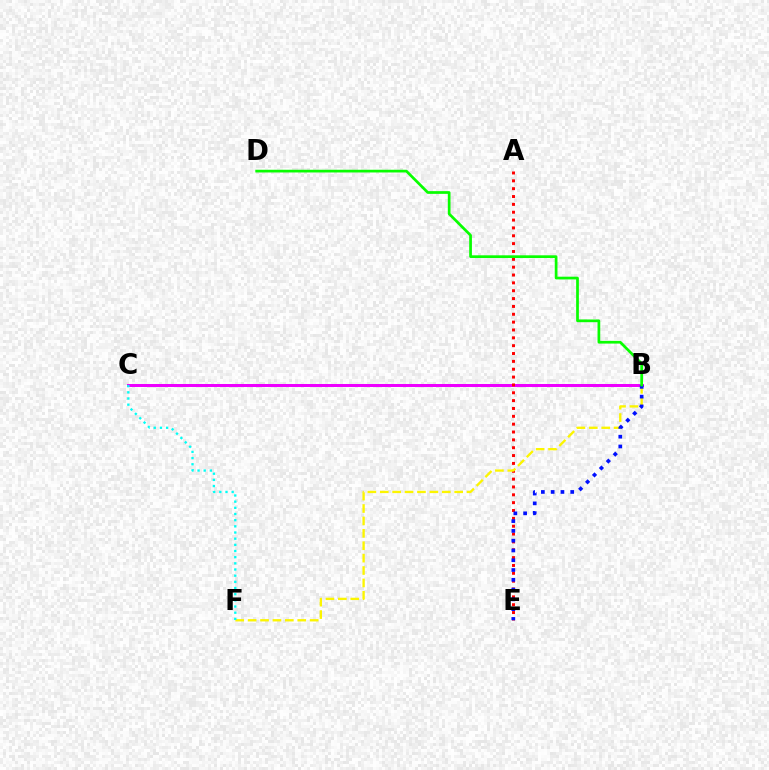{('B', 'C'): [{'color': '#ee00ff', 'line_style': 'solid', 'thickness': 2.17}], ('A', 'E'): [{'color': '#ff0000', 'line_style': 'dotted', 'thickness': 2.13}], ('B', 'F'): [{'color': '#fcf500', 'line_style': 'dashed', 'thickness': 1.68}], ('B', 'E'): [{'color': '#0010ff', 'line_style': 'dotted', 'thickness': 2.66}], ('B', 'D'): [{'color': '#08ff00', 'line_style': 'solid', 'thickness': 1.96}], ('C', 'F'): [{'color': '#00fff6', 'line_style': 'dotted', 'thickness': 1.68}]}